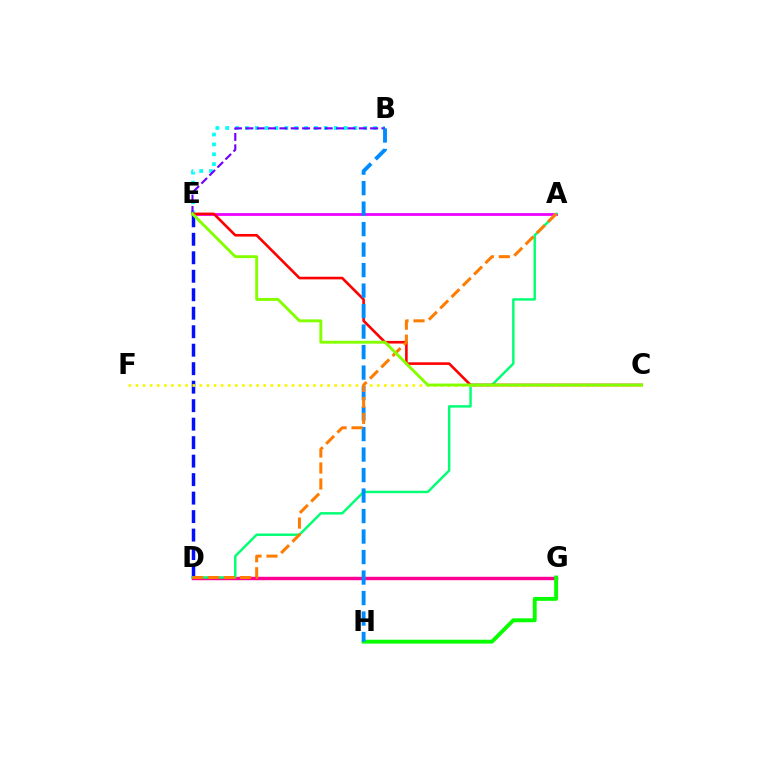{('D', 'E'): [{'color': '#0010ff', 'line_style': 'dashed', 'thickness': 2.51}], ('B', 'E'): [{'color': '#00fff6', 'line_style': 'dotted', 'thickness': 2.68}, {'color': '#7200ff', 'line_style': 'dashed', 'thickness': 1.54}], ('A', 'E'): [{'color': '#ee00ff', 'line_style': 'solid', 'thickness': 2.0}], ('D', 'G'): [{'color': '#ff0094', 'line_style': 'solid', 'thickness': 2.46}], ('A', 'D'): [{'color': '#00ff74', 'line_style': 'solid', 'thickness': 1.76}, {'color': '#ff7c00', 'line_style': 'dashed', 'thickness': 2.17}], ('C', 'E'): [{'color': '#ff0000', 'line_style': 'solid', 'thickness': 1.88}, {'color': '#84ff00', 'line_style': 'solid', 'thickness': 2.09}], ('G', 'H'): [{'color': '#08ff00', 'line_style': 'solid', 'thickness': 2.8}], ('C', 'F'): [{'color': '#fcf500', 'line_style': 'dotted', 'thickness': 1.93}], ('B', 'H'): [{'color': '#008cff', 'line_style': 'dashed', 'thickness': 2.78}]}